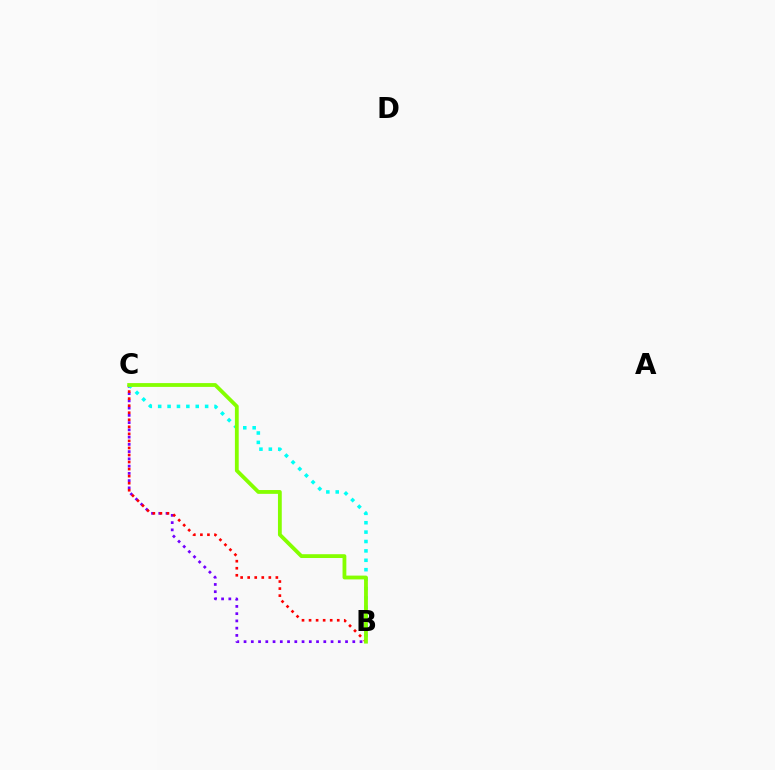{('B', 'C'): [{'color': '#7200ff', 'line_style': 'dotted', 'thickness': 1.97}, {'color': '#00fff6', 'line_style': 'dotted', 'thickness': 2.55}, {'color': '#ff0000', 'line_style': 'dotted', 'thickness': 1.91}, {'color': '#84ff00', 'line_style': 'solid', 'thickness': 2.74}]}